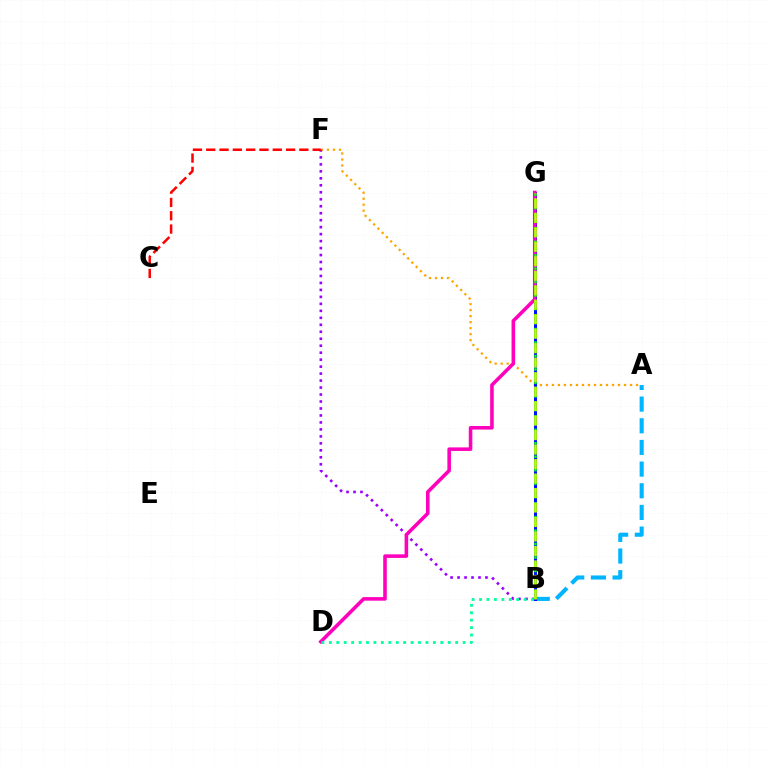{('A', 'B'): [{'color': '#00b5ff', 'line_style': 'dashed', 'thickness': 2.94}], ('A', 'F'): [{'color': '#ffa500', 'line_style': 'dotted', 'thickness': 1.63}], ('B', 'F'): [{'color': '#9b00ff', 'line_style': 'dotted', 'thickness': 1.89}], ('B', 'G'): [{'color': '#0010ff', 'line_style': 'solid', 'thickness': 2.16}, {'color': '#08ff00', 'line_style': 'dotted', 'thickness': 1.82}, {'color': '#b3ff00', 'line_style': 'dashed', 'thickness': 1.97}], ('D', 'G'): [{'color': '#ff00bd', 'line_style': 'solid', 'thickness': 2.57}], ('B', 'D'): [{'color': '#00ff9d', 'line_style': 'dotted', 'thickness': 2.02}], ('C', 'F'): [{'color': '#ff0000', 'line_style': 'dashed', 'thickness': 1.81}]}